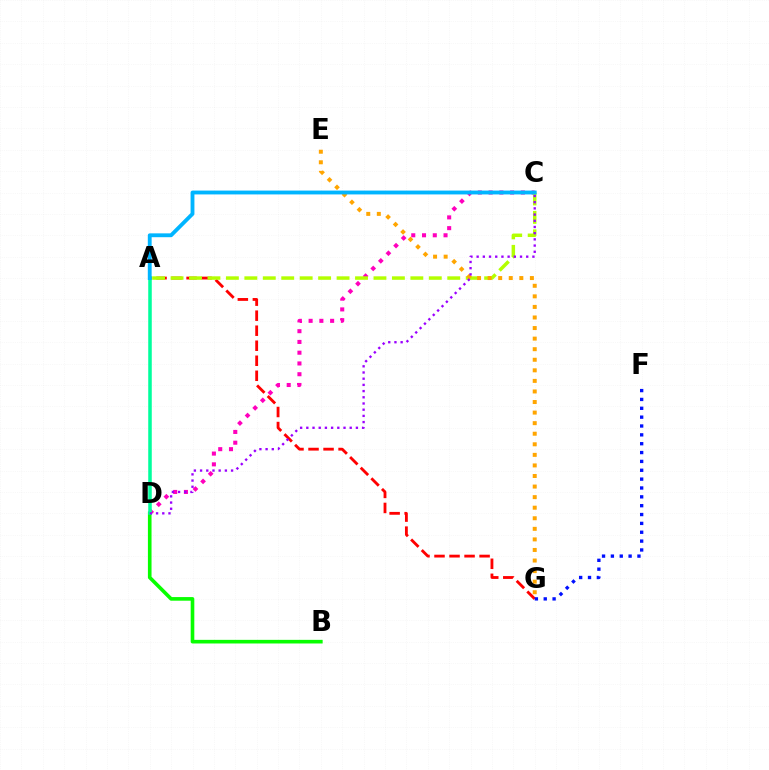{('A', 'G'): [{'color': '#ff0000', 'line_style': 'dashed', 'thickness': 2.04}], ('C', 'D'): [{'color': '#ff00bd', 'line_style': 'dotted', 'thickness': 2.92}, {'color': '#9b00ff', 'line_style': 'dotted', 'thickness': 1.68}], ('F', 'G'): [{'color': '#0010ff', 'line_style': 'dotted', 'thickness': 2.41}], ('A', 'C'): [{'color': '#b3ff00', 'line_style': 'dashed', 'thickness': 2.51}, {'color': '#00b5ff', 'line_style': 'solid', 'thickness': 2.77}], ('B', 'D'): [{'color': '#08ff00', 'line_style': 'solid', 'thickness': 2.61}], ('E', 'G'): [{'color': '#ffa500', 'line_style': 'dotted', 'thickness': 2.87}], ('A', 'D'): [{'color': '#00ff9d', 'line_style': 'solid', 'thickness': 2.54}]}